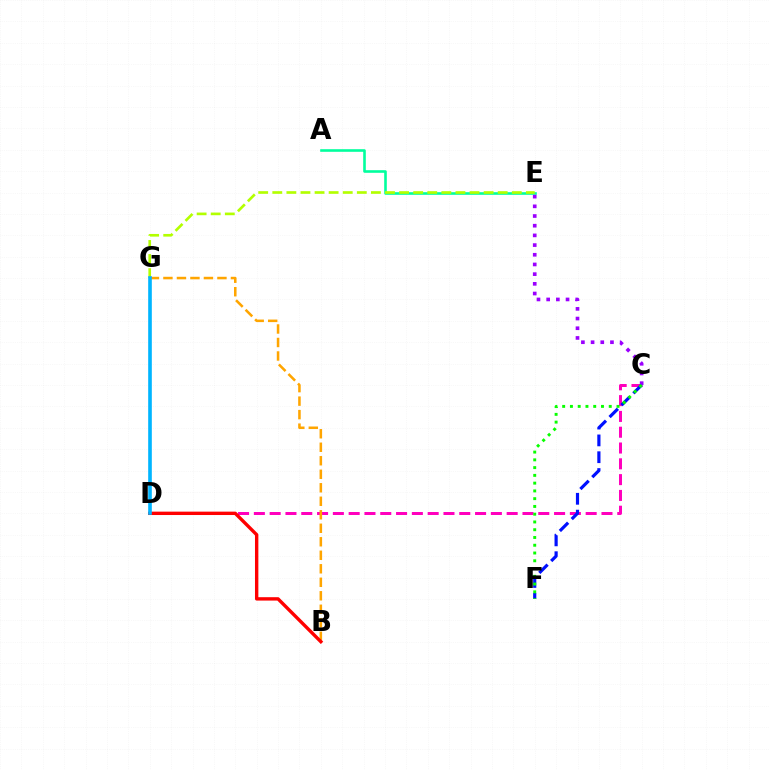{('A', 'E'): [{'color': '#00ff9d', 'line_style': 'solid', 'thickness': 1.88}], ('C', 'D'): [{'color': '#ff00bd', 'line_style': 'dashed', 'thickness': 2.15}], ('C', 'E'): [{'color': '#9b00ff', 'line_style': 'dotted', 'thickness': 2.63}], ('B', 'G'): [{'color': '#ffa500', 'line_style': 'dashed', 'thickness': 1.83}], ('B', 'D'): [{'color': '#ff0000', 'line_style': 'solid', 'thickness': 2.44}], ('E', 'G'): [{'color': '#b3ff00', 'line_style': 'dashed', 'thickness': 1.91}], ('C', 'F'): [{'color': '#0010ff', 'line_style': 'dashed', 'thickness': 2.28}, {'color': '#08ff00', 'line_style': 'dotted', 'thickness': 2.11}], ('D', 'G'): [{'color': '#00b5ff', 'line_style': 'solid', 'thickness': 2.62}]}